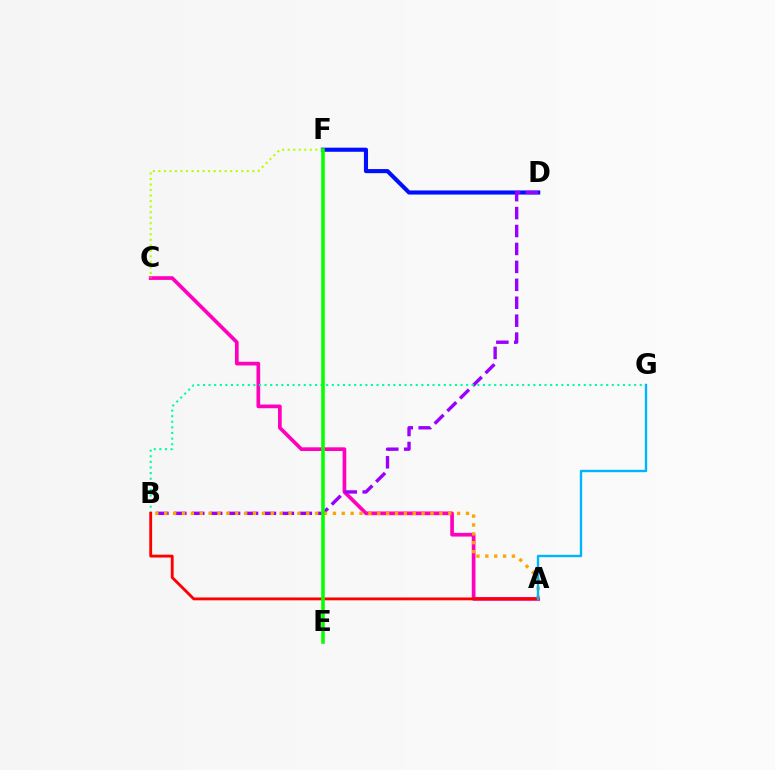{('D', 'F'): [{'color': '#0010ff', 'line_style': 'solid', 'thickness': 2.95}], ('A', 'C'): [{'color': '#ff00bd', 'line_style': 'solid', 'thickness': 2.66}], ('B', 'D'): [{'color': '#9b00ff', 'line_style': 'dashed', 'thickness': 2.44}], ('C', 'F'): [{'color': '#b3ff00', 'line_style': 'dotted', 'thickness': 1.5}], ('A', 'B'): [{'color': '#ffa500', 'line_style': 'dotted', 'thickness': 2.41}, {'color': '#ff0000', 'line_style': 'solid', 'thickness': 2.05}], ('B', 'G'): [{'color': '#00ff9d', 'line_style': 'dotted', 'thickness': 1.52}], ('A', 'G'): [{'color': '#00b5ff', 'line_style': 'solid', 'thickness': 1.71}], ('E', 'F'): [{'color': '#08ff00', 'line_style': 'solid', 'thickness': 2.59}]}